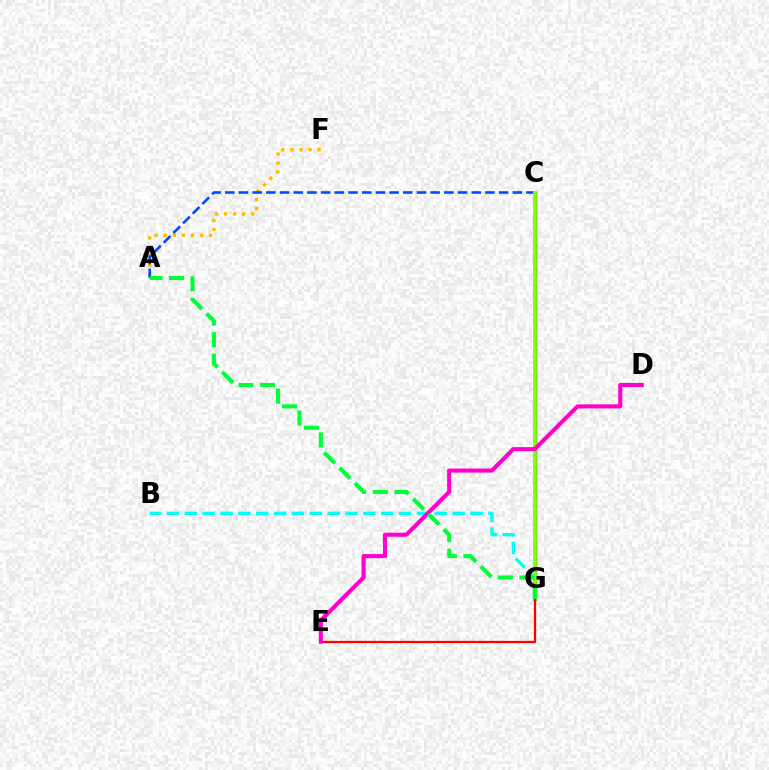{('C', 'G'): [{'color': '#7200ff', 'line_style': 'solid', 'thickness': 2.42}, {'color': '#84ff00', 'line_style': 'solid', 'thickness': 2.71}], ('A', 'F'): [{'color': '#ffbd00', 'line_style': 'dotted', 'thickness': 2.47}], ('A', 'C'): [{'color': '#004bff', 'line_style': 'dashed', 'thickness': 1.86}], ('B', 'G'): [{'color': '#00fff6', 'line_style': 'dashed', 'thickness': 2.43}], ('E', 'G'): [{'color': '#ff0000', 'line_style': 'solid', 'thickness': 1.63}], ('D', 'E'): [{'color': '#ff00cf', 'line_style': 'solid', 'thickness': 2.94}], ('A', 'G'): [{'color': '#00ff39', 'line_style': 'dashed', 'thickness': 2.94}]}